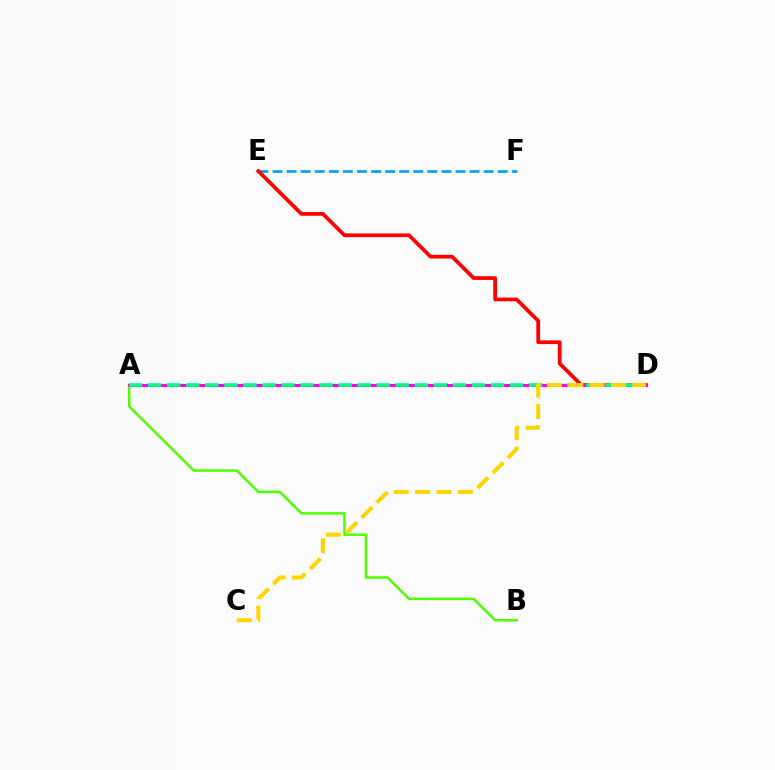{('E', 'F'): [{'color': '#009eff', 'line_style': 'dashed', 'thickness': 1.91}], ('A', 'D'): [{'color': '#3700ff', 'line_style': 'dotted', 'thickness': 1.6}, {'color': '#ff00ed', 'line_style': 'solid', 'thickness': 2.19}, {'color': '#00ff86', 'line_style': 'dashed', 'thickness': 2.59}], ('D', 'E'): [{'color': '#ff0000', 'line_style': 'solid', 'thickness': 2.69}], ('A', 'B'): [{'color': '#4fff00', 'line_style': 'solid', 'thickness': 1.79}], ('C', 'D'): [{'color': '#ffd500', 'line_style': 'dashed', 'thickness': 2.9}]}